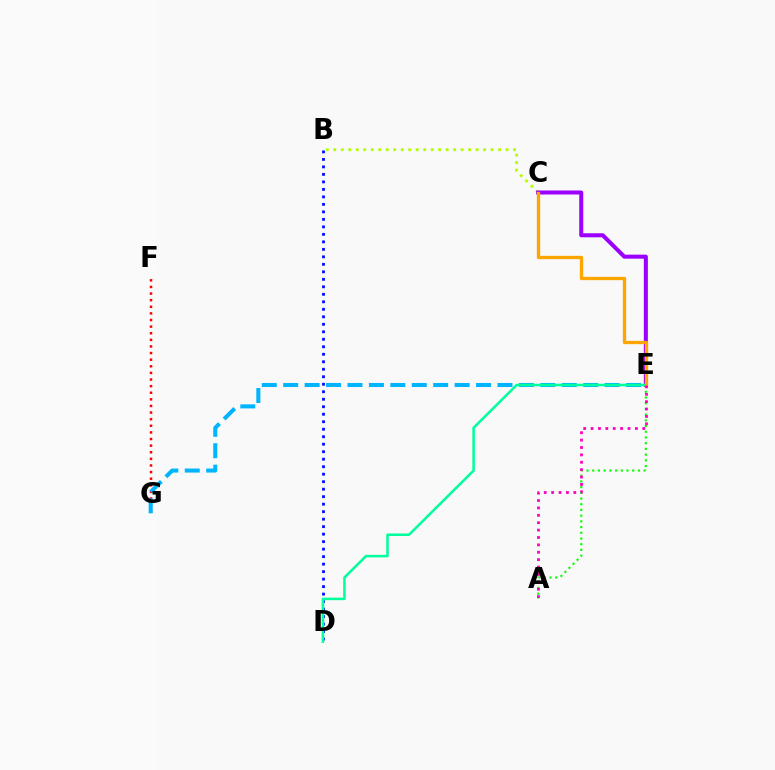{('B', 'C'): [{'color': '#b3ff00', 'line_style': 'dotted', 'thickness': 2.04}], ('A', 'E'): [{'color': '#08ff00', 'line_style': 'dotted', 'thickness': 1.55}, {'color': '#ff00bd', 'line_style': 'dotted', 'thickness': 2.01}], ('F', 'G'): [{'color': '#ff0000', 'line_style': 'dotted', 'thickness': 1.8}], ('C', 'E'): [{'color': '#9b00ff', 'line_style': 'solid', 'thickness': 2.9}, {'color': '#ffa500', 'line_style': 'solid', 'thickness': 2.38}], ('B', 'D'): [{'color': '#0010ff', 'line_style': 'dotted', 'thickness': 2.04}], ('E', 'G'): [{'color': '#00b5ff', 'line_style': 'dashed', 'thickness': 2.91}], ('D', 'E'): [{'color': '#00ff9d', 'line_style': 'solid', 'thickness': 1.82}]}